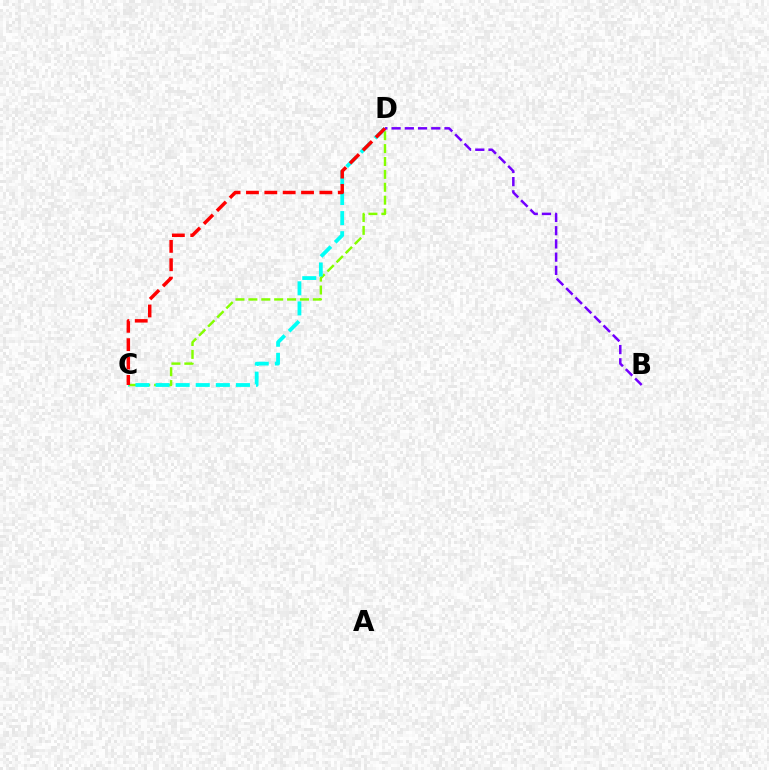{('C', 'D'): [{'color': '#84ff00', 'line_style': 'dashed', 'thickness': 1.75}, {'color': '#00fff6', 'line_style': 'dashed', 'thickness': 2.73}, {'color': '#ff0000', 'line_style': 'dashed', 'thickness': 2.49}], ('B', 'D'): [{'color': '#7200ff', 'line_style': 'dashed', 'thickness': 1.8}]}